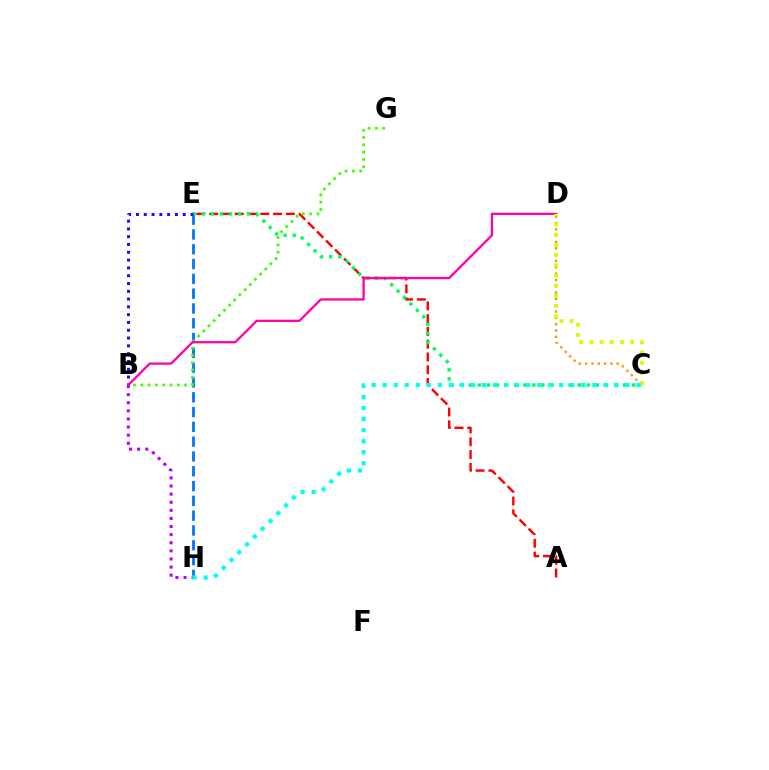{('C', 'D'): [{'color': '#ff9400', 'line_style': 'dotted', 'thickness': 1.72}, {'color': '#d1ff00', 'line_style': 'dotted', 'thickness': 2.77}], ('E', 'H'): [{'color': '#0074ff', 'line_style': 'dashed', 'thickness': 2.01}], ('A', 'E'): [{'color': '#ff0000', 'line_style': 'dashed', 'thickness': 1.74}], ('C', 'E'): [{'color': '#00ff5c', 'line_style': 'dotted', 'thickness': 2.47}], ('B', 'E'): [{'color': '#2500ff', 'line_style': 'dotted', 'thickness': 2.12}], ('B', 'G'): [{'color': '#3dff00', 'line_style': 'dotted', 'thickness': 1.98}], ('B', 'H'): [{'color': '#b900ff', 'line_style': 'dotted', 'thickness': 2.2}], ('B', 'D'): [{'color': '#ff00ac', 'line_style': 'solid', 'thickness': 1.64}], ('C', 'H'): [{'color': '#00fff6', 'line_style': 'dotted', 'thickness': 3.0}]}